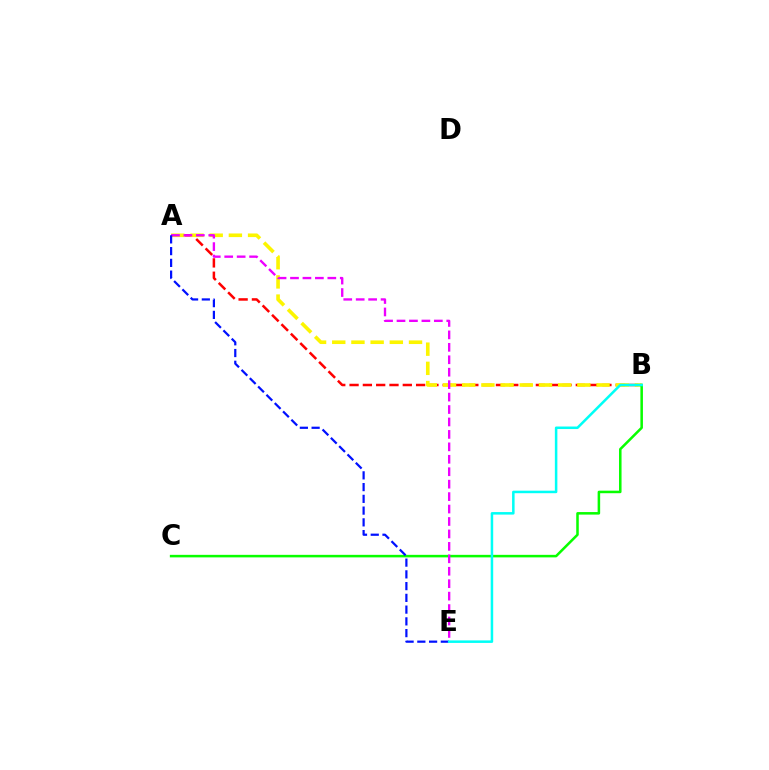{('A', 'B'): [{'color': '#ff0000', 'line_style': 'dashed', 'thickness': 1.81}, {'color': '#fcf500', 'line_style': 'dashed', 'thickness': 2.61}], ('B', 'C'): [{'color': '#08ff00', 'line_style': 'solid', 'thickness': 1.82}], ('A', 'E'): [{'color': '#ee00ff', 'line_style': 'dashed', 'thickness': 1.69}, {'color': '#0010ff', 'line_style': 'dashed', 'thickness': 1.6}], ('B', 'E'): [{'color': '#00fff6', 'line_style': 'solid', 'thickness': 1.82}]}